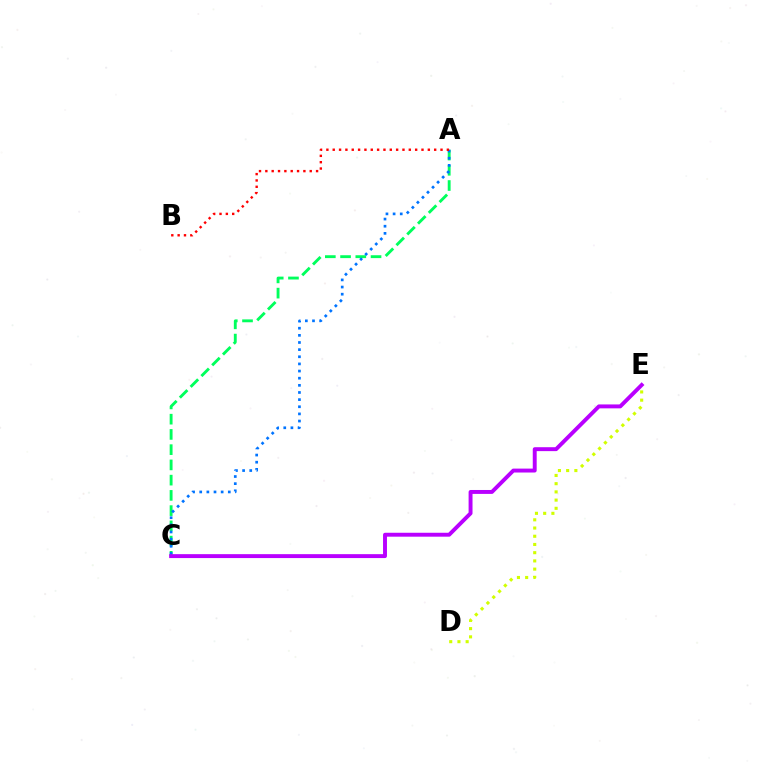{('A', 'C'): [{'color': '#00ff5c', 'line_style': 'dashed', 'thickness': 2.07}, {'color': '#0074ff', 'line_style': 'dotted', 'thickness': 1.94}], ('D', 'E'): [{'color': '#d1ff00', 'line_style': 'dotted', 'thickness': 2.23}], ('A', 'B'): [{'color': '#ff0000', 'line_style': 'dotted', 'thickness': 1.72}], ('C', 'E'): [{'color': '#b900ff', 'line_style': 'solid', 'thickness': 2.82}]}